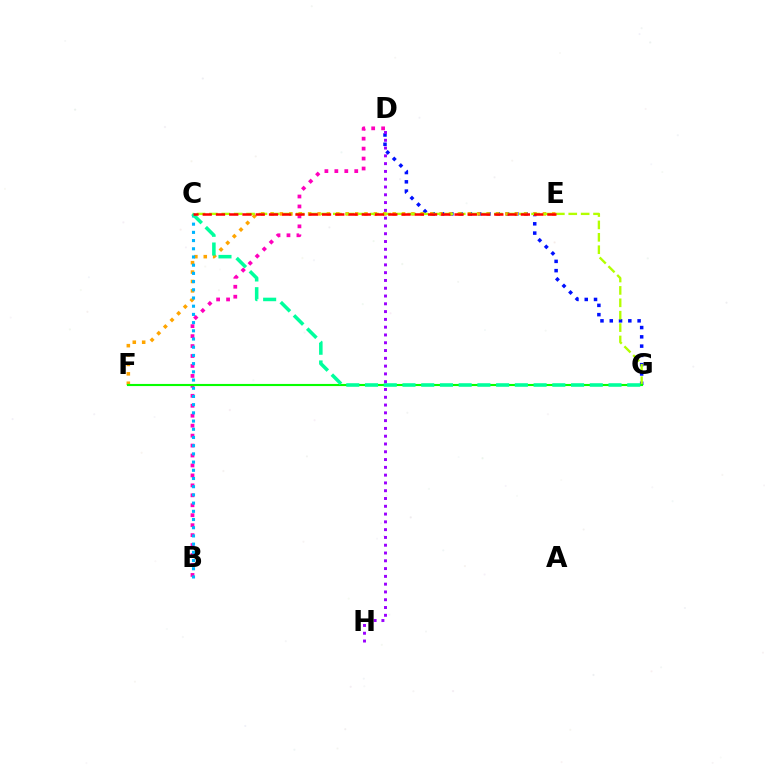{('D', 'G'): [{'color': '#0010ff', 'line_style': 'dotted', 'thickness': 2.52}], ('E', 'F'): [{'color': '#ffa500', 'line_style': 'dotted', 'thickness': 2.55}], ('C', 'G'): [{'color': '#b3ff00', 'line_style': 'dashed', 'thickness': 1.68}, {'color': '#00ff9d', 'line_style': 'dashed', 'thickness': 2.54}], ('B', 'D'): [{'color': '#ff00bd', 'line_style': 'dotted', 'thickness': 2.7}], ('B', 'C'): [{'color': '#00b5ff', 'line_style': 'dotted', 'thickness': 2.23}], ('F', 'G'): [{'color': '#08ff00', 'line_style': 'solid', 'thickness': 1.53}], ('C', 'E'): [{'color': '#ff0000', 'line_style': 'dashed', 'thickness': 1.8}], ('D', 'H'): [{'color': '#9b00ff', 'line_style': 'dotted', 'thickness': 2.12}]}